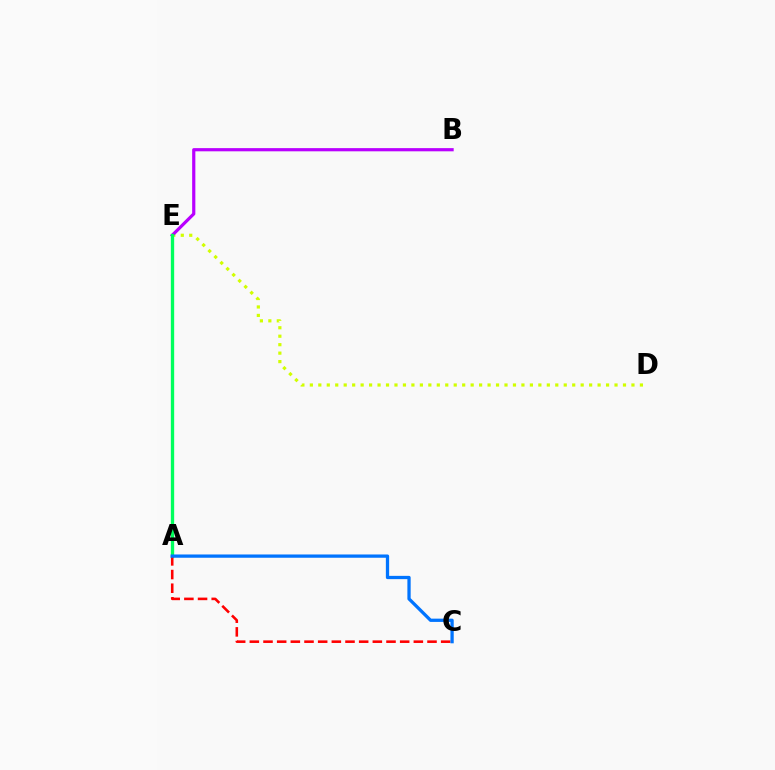{('D', 'E'): [{'color': '#d1ff00', 'line_style': 'dotted', 'thickness': 2.3}], ('B', 'E'): [{'color': '#b900ff', 'line_style': 'solid', 'thickness': 2.3}], ('A', 'E'): [{'color': '#00ff5c', 'line_style': 'solid', 'thickness': 2.4}], ('A', 'C'): [{'color': '#ff0000', 'line_style': 'dashed', 'thickness': 1.86}, {'color': '#0074ff', 'line_style': 'solid', 'thickness': 2.36}]}